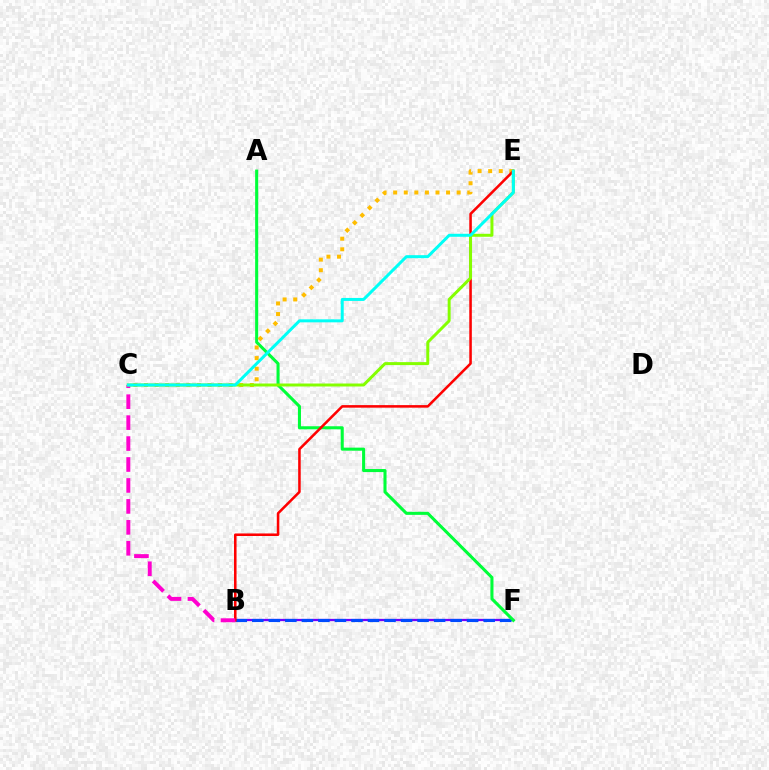{('B', 'F'): [{'color': '#7200ff', 'line_style': 'solid', 'thickness': 1.64}, {'color': '#004bff', 'line_style': 'dashed', 'thickness': 2.25}], ('A', 'F'): [{'color': '#00ff39', 'line_style': 'solid', 'thickness': 2.2}], ('C', 'E'): [{'color': '#ffbd00', 'line_style': 'dotted', 'thickness': 2.88}, {'color': '#84ff00', 'line_style': 'solid', 'thickness': 2.15}, {'color': '#00fff6', 'line_style': 'solid', 'thickness': 2.16}], ('B', 'E'): [{'color': '#ff0000', 'line_style': 'solid', 'thickness': 1.83}], ('B', 'C'): [{'color': '#ff00cf', 'line_style': 'dashed', 'thickness': 2.84}]}